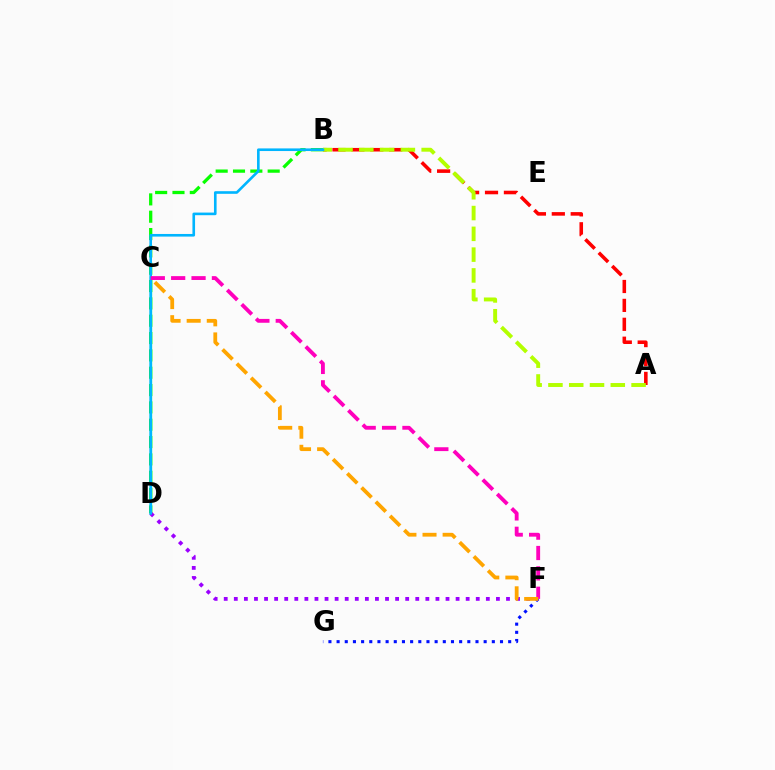{('A', 'B'): [{'color': '#ff0000', 'line_style': 'dashed', 'thickness': 2.57}, {'color': '#b3ff00', 'line_style': 'dashed', 'thickness': 2.82}], ('F', 'G'): [{'color': '#0010ff', 'line_style': 'dotted', 'thickness': 2.22}], ('C', 'D'): [{'color': '#00ff9d', 'line_style': 'solid', 'thickness': 1.7}], ('B', 'D'): [{'color': '#08ff00', 'line_style': 'dashed', 'thickness': 2.36}, {'color': '#00b5ff', 'line_style': 'solid', 'thickness': 1.89}], ('D', 'F'): [{'color': '#9b00ff', 'line_style': 'dotted', 'thickness': 2.74}], ('C', 'F'): [{'color': '#ff00bd', 'line_style': 'dashed', 'thickness': 2.77}, {'color': '#ffa500', 'line_style': 'dashed', 'thickness': 2.73}]}